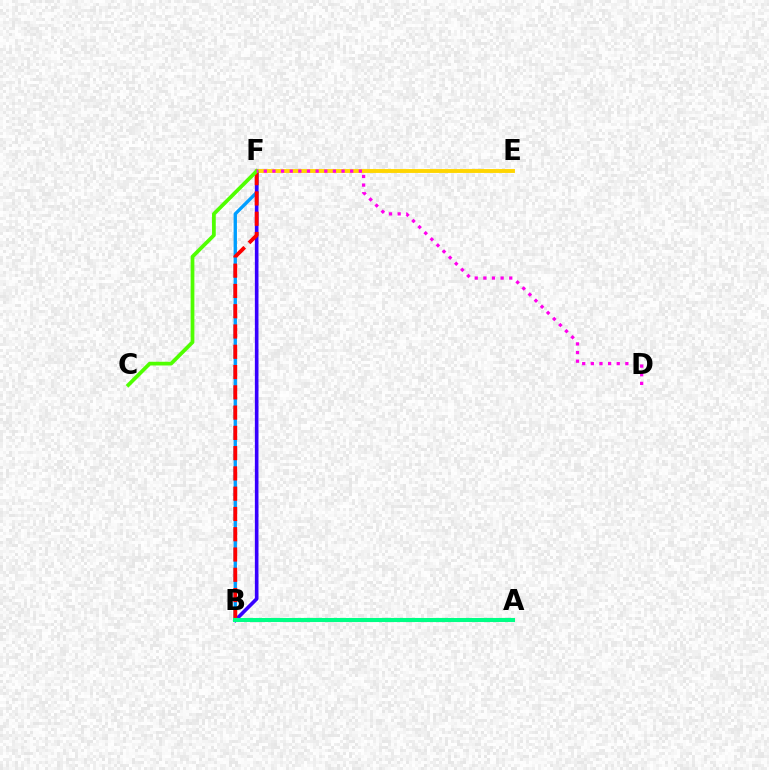{('B', 'F'): [{'color': '#009eff', 'line_style': 'solid', 'thickness': 2.41}, {'color': '#3700ff', 'line_style': 'solid', 'thickness': 2.6}, {'color': '#ff0000', 'line_style': 'dashed', 'thickness': 2.75}], ('E', 'F'): [{'color': '#ffd500', 'line_style': 'solid', 'thickness': 2.79}], ('C', 'F'): [{'color': '#4fff00', 'line_style': 'solid', 'thickness': 2.69}], ('A', 'B'): [{'color': '#00ff86', 'line_style': 'solid', 'thickness': 2.94}], ('D', 'F'): [{'color': '#ff00ed', 'line_style': 'dotted', 'thickness': 2.35}]}